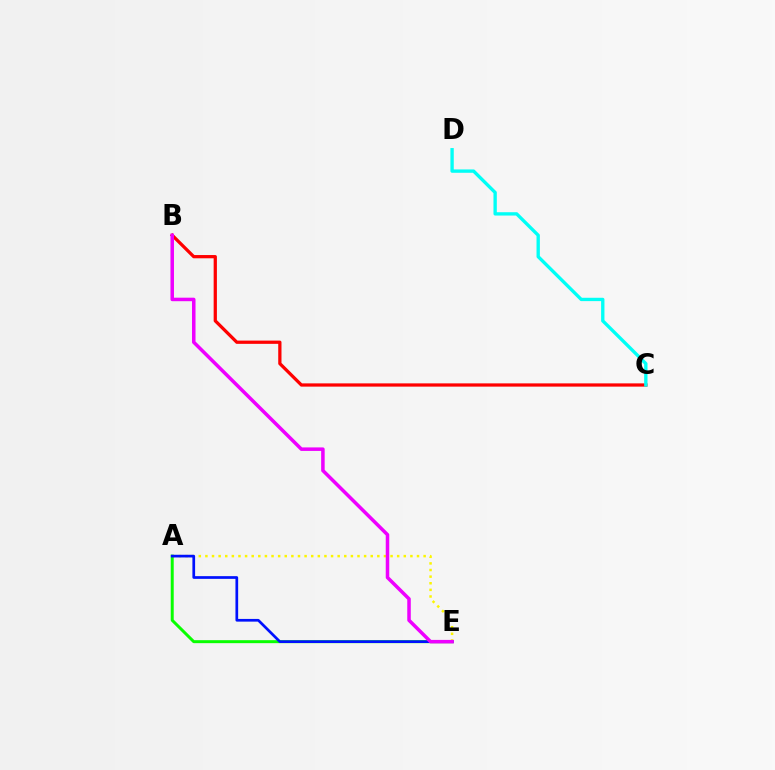{('B', 'C'): [{'color': '#ff0000', 'line_style': 'solid', 'thickness': 2.34}], ('A', 'E'): [{'color': '#fcf500', 'line_style': 'dotted', 'thickness': 1.8}, {'color': '#08ff00', 'line_style': 'solid', 'thickness': 2.14}, {'color': '#0010ff', 'line_style': 'solid', 'thickness': 1.95}], ('C', 'D'): [{'color': '#00fff6', 'line_style': 'solid', 'thickness': 2.41}], ('B', 'E'): [{'color': '#ee00ff', 'line_style': 'solid', 'thickness': 2.53}]}